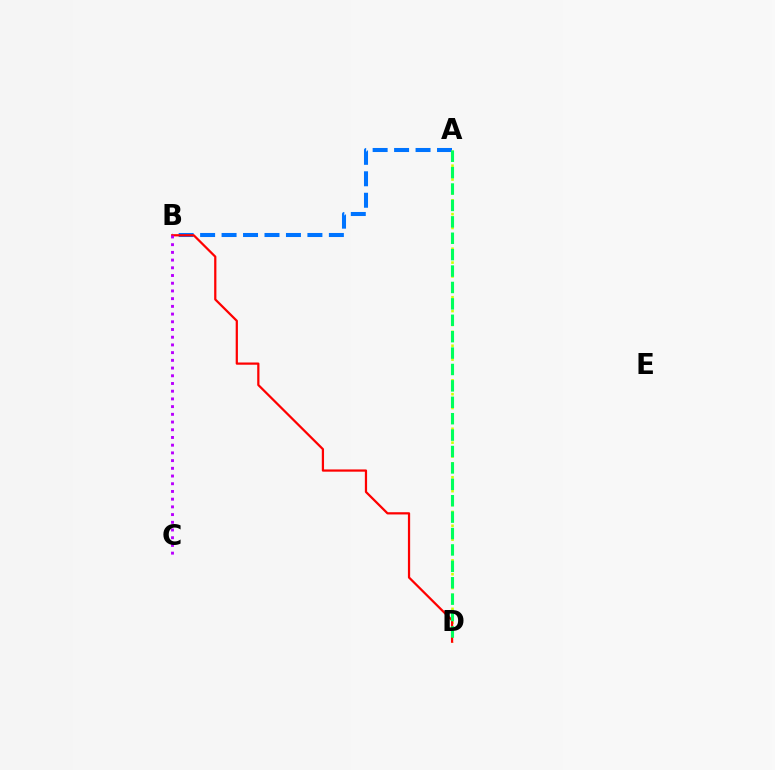{('A', 'B'): [{'color': '#0074ff', 'line_style': 'dashed', 'thickness': 2.92}], ('A', 'D'): [{'color': '#d1ff00', 'line_style': 'dotted', 'thickness': 1.88}, {'color': '#00ff5c', 'line_style': 'dashed', 'thickness': 2.23}], ('B', 'D'): [{'color': '#ff0000', 'line_style': 'solid', 'thickness': 1.61}], ('B', 'C'): [{'color': '#b900ff', 'line_style': 'dotted', 'thickness': 2.1}]}